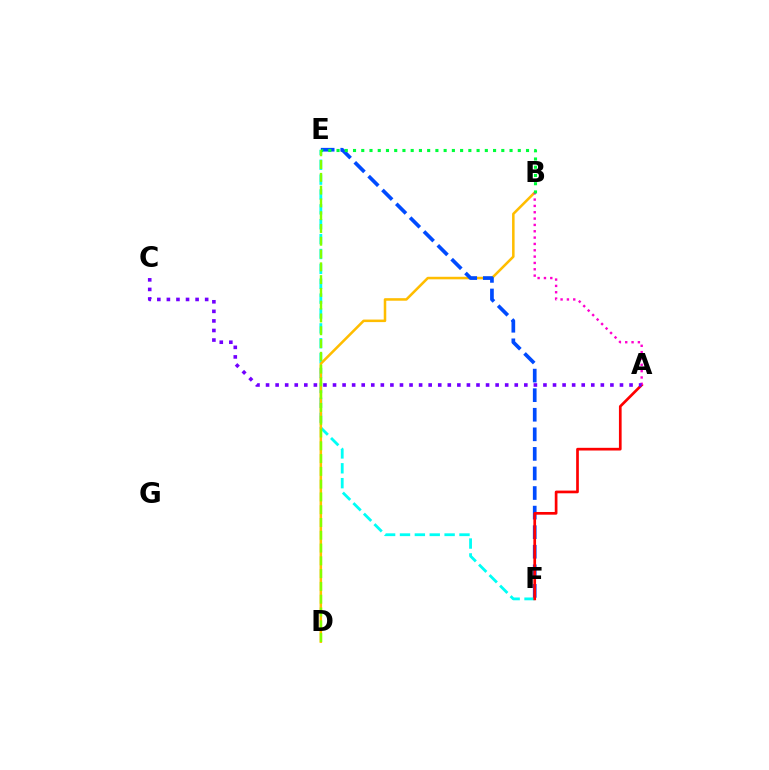{('E', 'F'): [{'color': '#00fff6', 'line_style': 'dashed', 'thickness': 2.02}, {'color': '#004bff', 'line_style': 'dashed', 'thickness': 2.66}], ('B', 'D'): [{'color': '#ffbd00', 'line_style': 'solid', 'thickness': 1.83}], ('A', 'F'): [{'color': '#ff0000', 'line_style': 'solid', 'thickness': 1.94}], ('A', 'B'): [{'color': '#ff00cf', 'line_style': 'dotted', 'thickness': 1.72}], ('A', 'C'): [{'color': '#7200ff', 'line_style': 'dotted', 'thickness': 2.6}], ('D', 'E'): [{'color': '#84ff00', 'line_style': 'dashed', 'thickness': 1.74}], ('B', 'E'): [{'color': '#00ff39', 'line_style': 'dotted', 'thickness': 2.24}]}